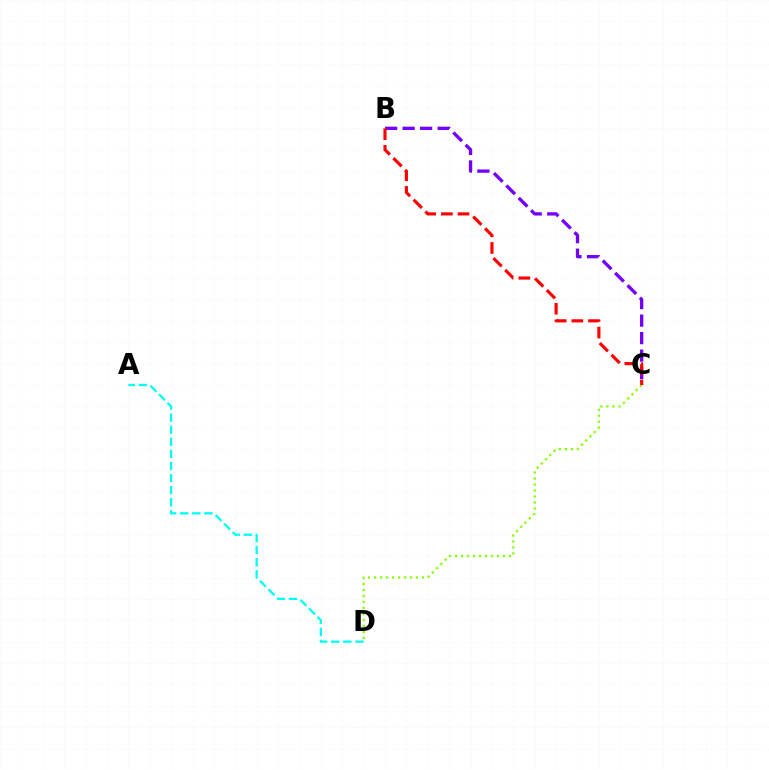{('B', 'C'): [{'color': '#7200ff', 'line_style': 'dashed', 'thickness': 2.38}, {'color': '#ff0000', 'line_style': 'dashed', 'thickness': 2.26}], ('C', 'D'): [{'color': '#84ff00', 'line_style': 'dotted', 'thickness': 1.63}], ('A', 'D'): [{'color': '#00fff6', 'line_style': 'dashed', 'thickness': 1.64}]}